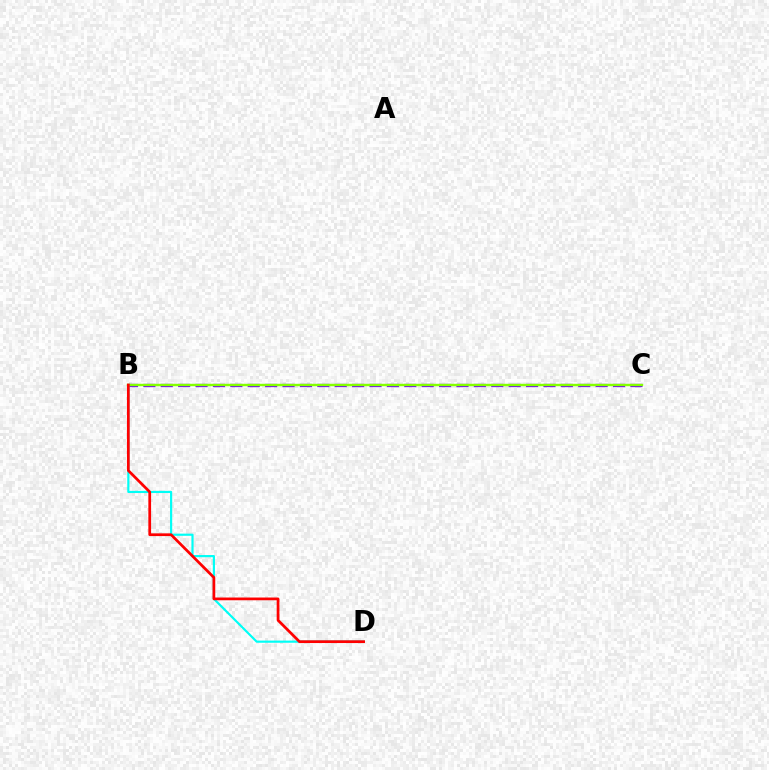{('B', 'C'): [{'color': '#7200ff', 'line_style': 'dashed', 'thickness': 2.36}, {'color': '#84ff00', 'line_style': 'solid', 'thickness': 1.74}], ('B', 'D'): [{'color': '#00fff6', 'line_style': 'solid', 'thickness': 1.56}, {'color': '#ff0000', 'line_style': 'solid', 'thickness': 1.97}]}